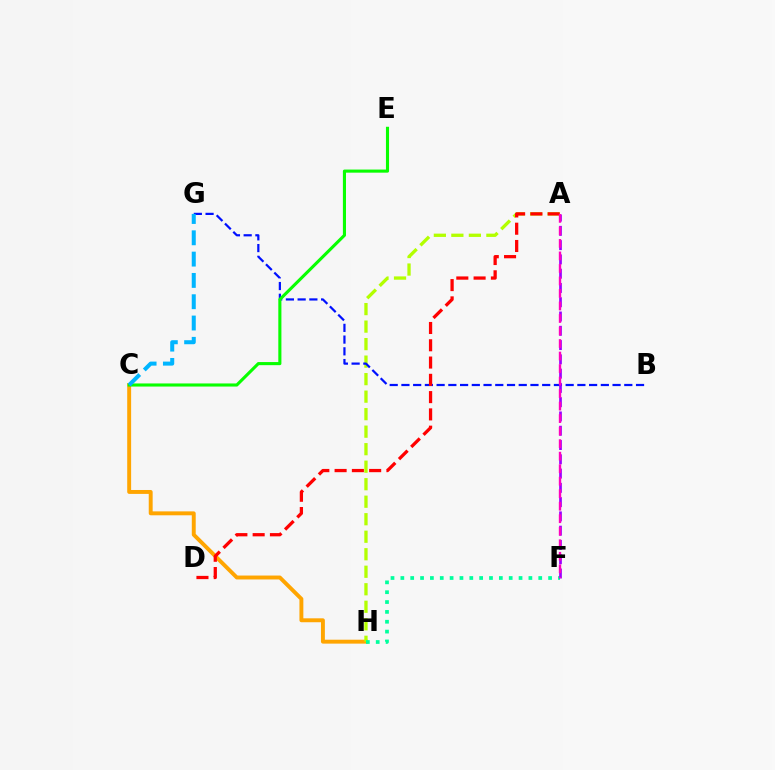{('C', 'H'): [{'color': '#ffa500', 'line_style': 'solid', 'thickness': 2.82}], ('A', 'H'): [{'color': '#b3ff00', 'line_style': 'dashed', 'thickness': 2.38}], ('B', 'G'): [{'color': '#0010ff', 'line_style': 'dashed', 'thickness': 1.59}], ('C', 'E'): [{'color': '#08ff00', 'line_style': 'solid', 'thickness': 2.23}], ('F', 'H'): [{'color': '#00ff9d', 'line_style': 'dotted', 'thickness': 2.68}], ('A', 'D'): [{'color': '#ff0000', 'line_style': 'dashed', 'thickness': 2.35}], ('C', 'G'): [{'color': '#00b5ff', 'line_style': 'dashed', 'thickness': 2.89}], ('A', 'F'): [{'color': '#9b00ff', 'line_style': 'dashed', 'thickness': 1.94}, {'color': '#ff00bd', 'line_style': 'dashed', 'thickness': 1.7}]}